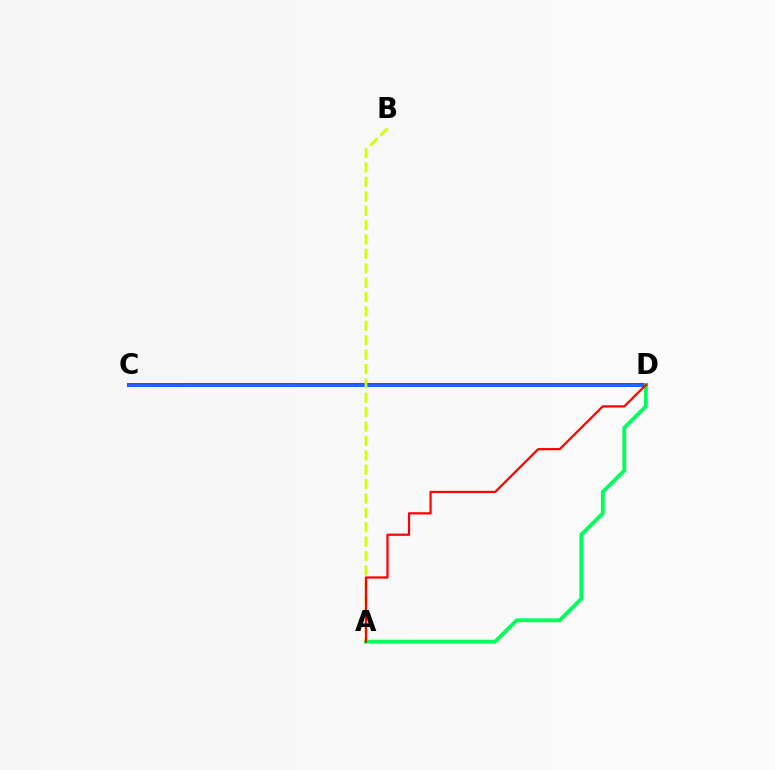{('C', 'D'): [{'color': '#b900ff', 'line_style': 'solid', 'thickness': 2.88}, {'color': '#0074ff', 'line_style': 'solid', 'thickness': 1.92}], ('A', 'D'): [{'color': '#00ff5c', 'line_style': 'solid', 'thickness': 2.76}, {'color': '#ff0000', 'line_style': 'solid', 'thickness': 1.6}], ('A', 'B'): [{'color': '#d1ff00', 'line_style': 'dashed', 'thickness': 1.95}]}